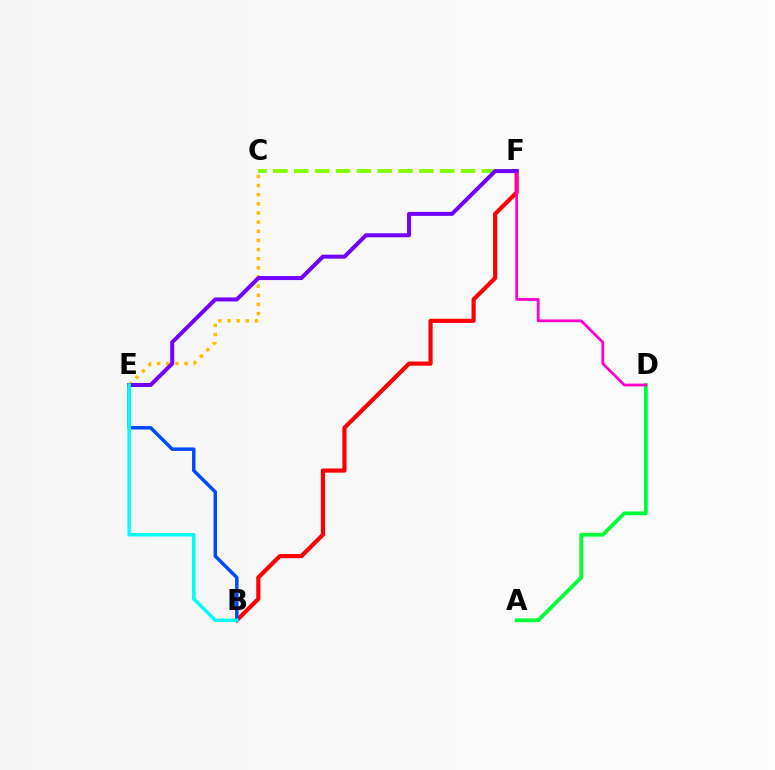{('C', 'F'): [{'color': '#84ff00', 'line_style': 'dashed', 'thickness': 2.83}], ('B', 'F'): [{'color': '#ff0000', 'line_style': 'solid', 'thickness': 3.0}], ('A', 'D'): [{'color': '#00ff39', 'line_style': 'solid', 'thickness': 2.73}], ('D', 'F'): [{'color': '#ff00cf', 'line_style': 'solid', 'thickness': 2.0}], ('C', 'E'): [{'color': '#ffbd00', 'line_style': 'dotted', 'thickness': 2.48}], ('B', 'E'): [{'color': '#004bff', 'line_style': 'solid', 'thickness': 2.5}, {'color': '#00fff6', 'line_style': 'solid', 'thickness': 2.5}], ('E', 'F'): [{'color': '#7200ff', 'line_style': 'solid', 'thickness': 2.89}]}